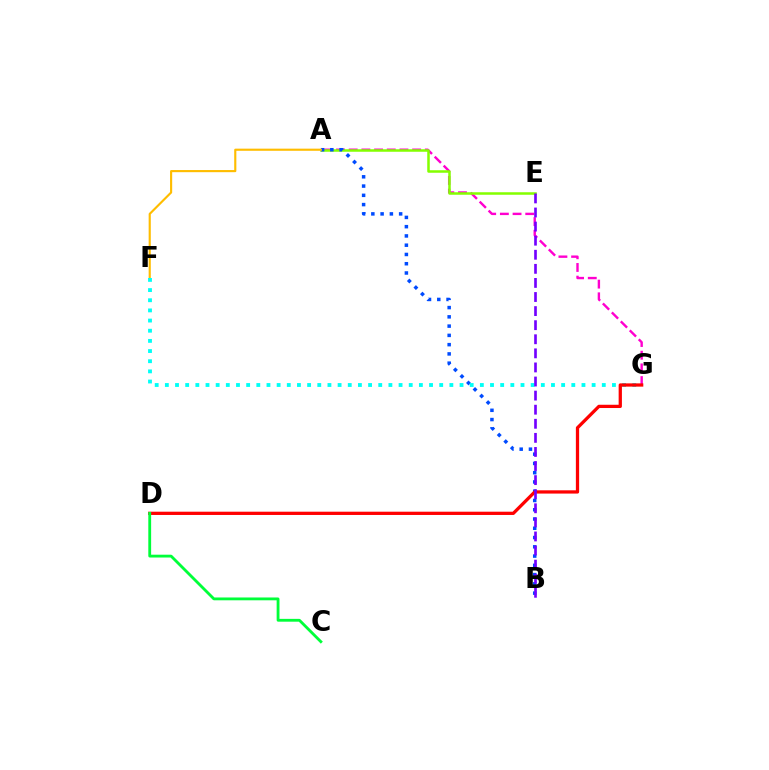{('A', 'G'): [{'color': '#ff00cf', 'line_style': 'dashed', 'thickness': 1.72}], ('A', 'E'): [{'color': '#84ff00', 'line_style': 'solid', 'thickness': 1.81}], ('A', 'B'): [{'color': '#004bff', 'line_style': 'dotted', 'thickness': 2.52}], ('A', 'F'): [{'color': '#ffbd00', 'line_style': 'solid', 'thickness': 1.54}], ('F', 'G'): [{'color': '#00fff6', 'line_style': 'dotted', 'thickness': 2.76}], ('D', 'G'): [{'color': '#ff0000', 'line_style': 'solid', 'thickness': 2.35}], ('B', 'E'): [{'color': '#7200ff', 'line_style': 'dashed', 'thickness': 1.91}], ('C', 'D'): [{'color': '#00ff39', 'line_style': 'solid', 'thickness': 2.03}]}